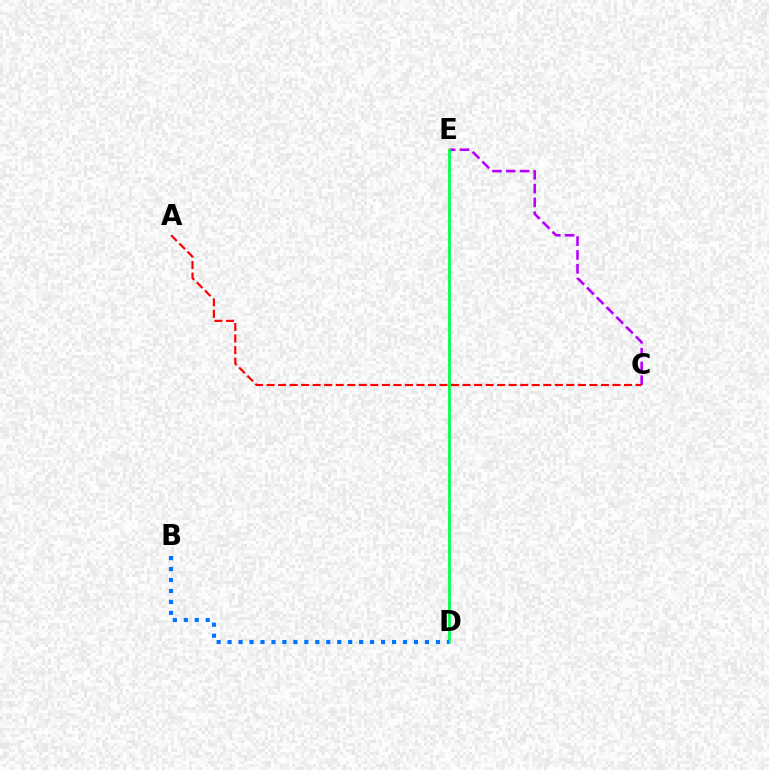{('D', 'E'): [{'color': '#d1ff00', 'line_style': 'solid', 'thickness': 1.51}, {'color': '#00ff5c', 'line_style': 'solid', 'thickness': 1.96}], ('C', 'E'): [{'color': '#b900ff', 'line_style': 'dashed', 'thickness': 1.87}], ('A', 'C'): [{'color': '#ff0000', 'line_style': 'dashed', 'thickness': 1.57}], ('B', 'D'): [{'color': '#0074ff', 'line_style': 'dotted', 'thickness': 2.98}]}